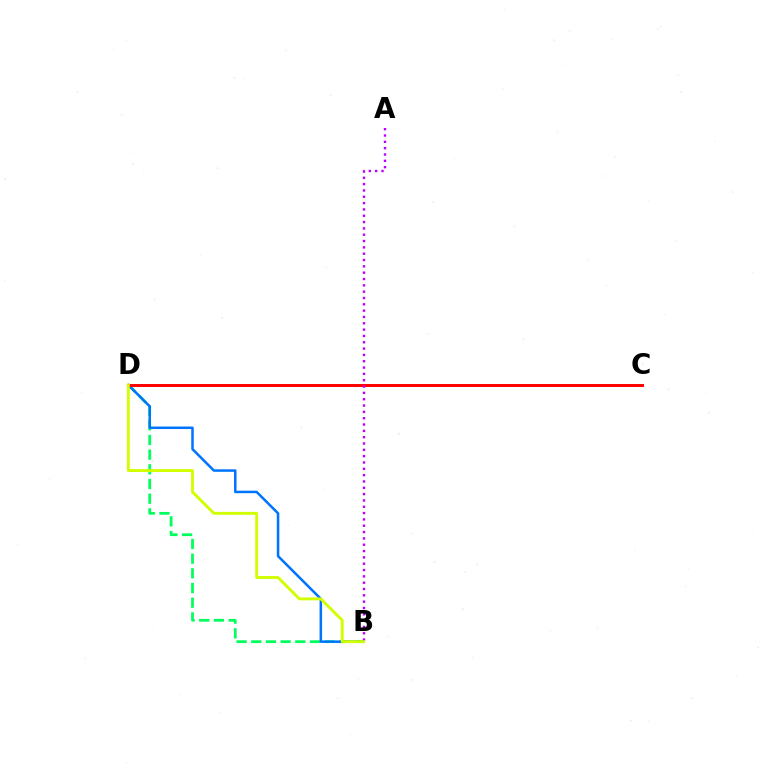{('B', 'D'): [{'color': '#00ff5c', 'line_style': 'dashed', 'thickness': 1.99}, {'color': '#0074ff', 'line_style': 'solid', 'thickness': 1.81}, {'color': '#d1ff00', 'line_style': 'solid', 'thickness': 2.08}], ('C', 'D'): [{'color': '#ff0000', 'line_style': 'solid', 'thickness': 2.13}], ('A', 'B'): [{'color': '#b900ff', 'line_style': 'dotted', 'thickness': 1.72}]}